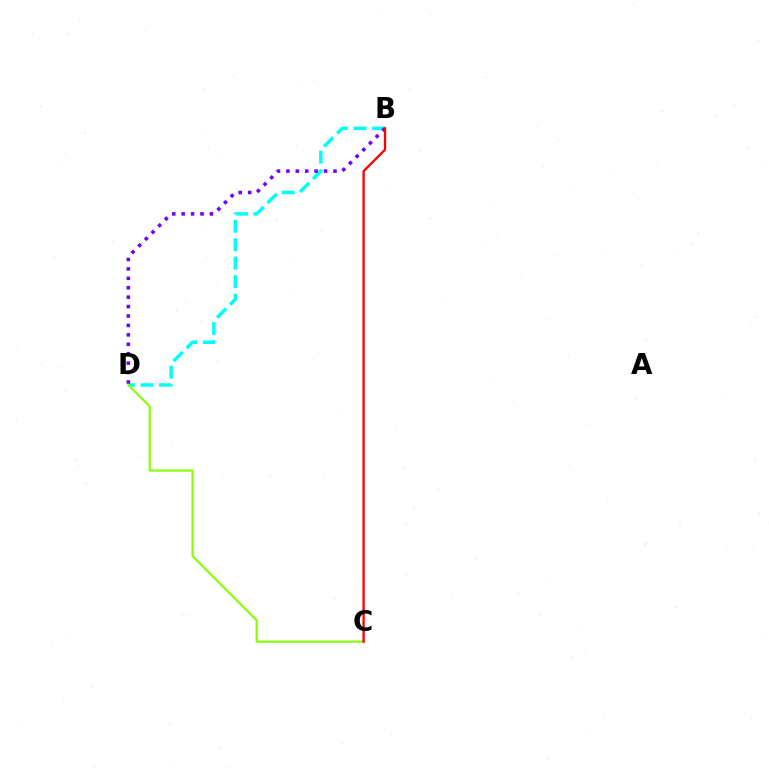{('B', 'D'): [{'color': '#00fff6', 'line_style': 'dashed', 'thickness': 2.51}, {'color': '#7200ff', 'line_style': 'dotted', 'thickness': 2.56}], ('C', 'D'): [{'color': '#84ff00', 'line_style': 'solid', 'thickness': 1.52}], ('B', 'C'): [{'color': '#ff0000', 'line_style': 'solid', 'thickness': 1.68}]}